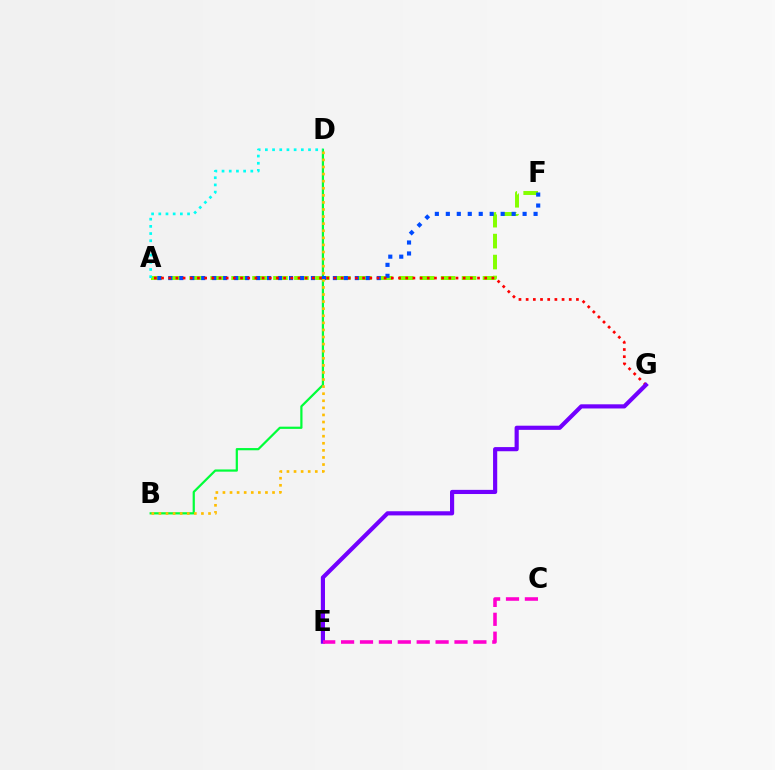{('A', 'F'): [{'color': '#84ff00', 'line_style': 'dashed', 'thickness': 2.85}, {'color': '#004bff', 'line_style': 'dotted', 'thickness': 2.98}], ('B', 'D'): [{'color': '#00ff39', 'line_style': 'solid', 'thickness': 1.6}, {'color': '#ffbd00', 'line_style': 'dotted', 'thickness': 1.92}], ('A', 'G'): [{'color': '#ff0000', 'line_style': 'dotted', 'thickness': 1.95}], ('A', 'D'): [{'color': '#00fff6', 'line_style': 'dotted', 'thickness': 1.95}], ('E', 'G'): [{'color': '#7200ff', 'line_style': 'solid', 'thickness': 2.99}], ('C', 'E'): [{'color': '#ff00cf', 'line_style': 'dashed', 'thickness': 2.57}]}